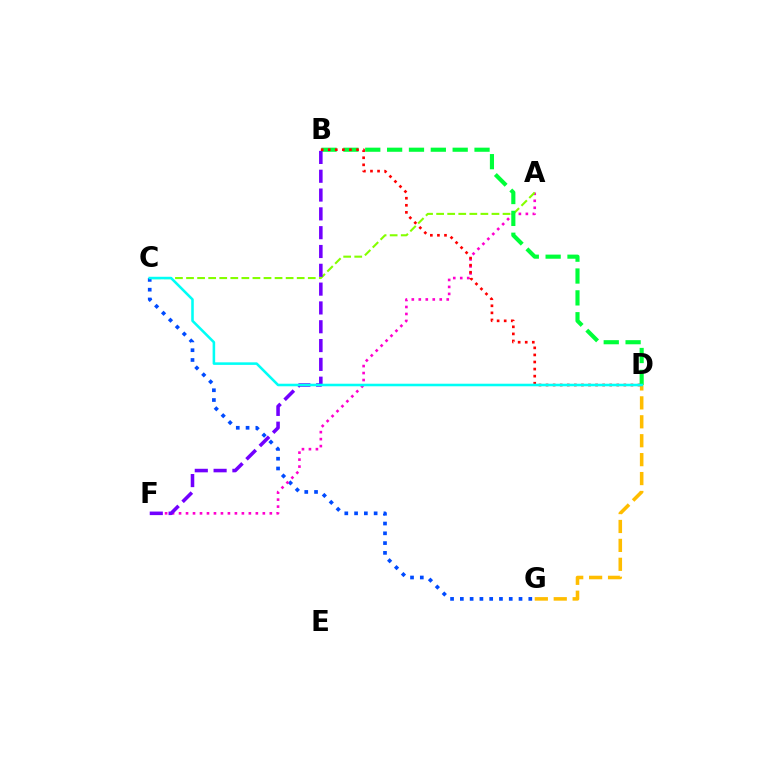{('C', 'G'): [{'color': '#004bff', 'line_style': 'dotted', 'thickness': 2.66}], ('A', 'F'): [{'color': '#ff00cf', 'line_style': 'dotted', 'thickness': 1.9}], ('A', 'C'): [{'color': '#84ff00', 'line_style': 'dashed', 'thickness': 1.5}], ('D', 'G'): [{'color': '#ffbd00', 'line_style': 'dashed', 'thickness': 2.57}], ('B', 'D'): [{'color': '#00ff39', 'line_style': 'dashed', 'thickness': 2.97}, {'color': '#ff0000', 'line_style': 'dotted', 'thickness': 1.92}], ('B', 'F'): [{'color': '#7200ff', 'line_style': 'dashed', 'thickness': 2.56}], ('C', 'D'): [{'color': '#00fff6', 'line_style': 'solid', 'thickness': 1.84}]}